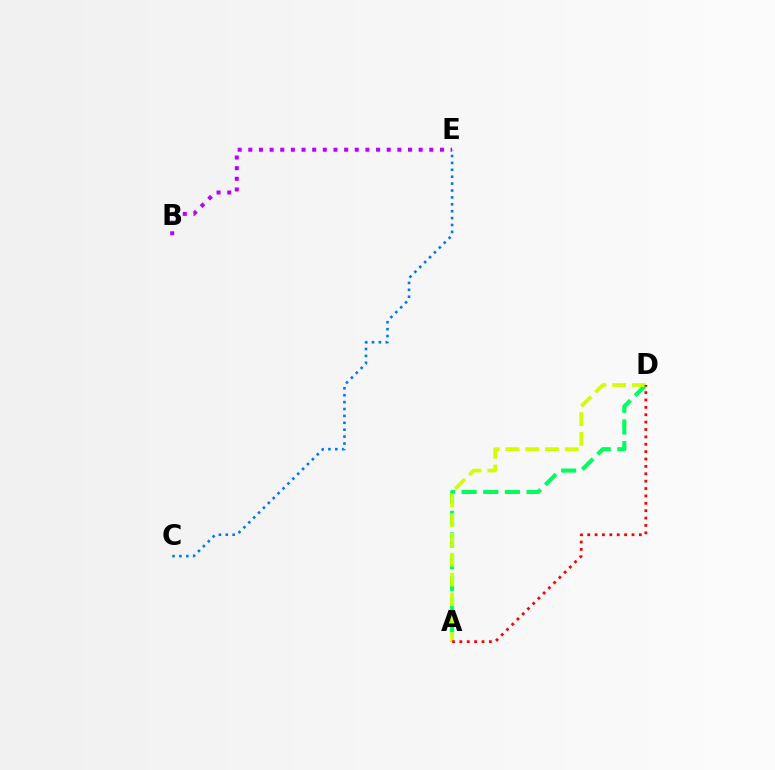{('B', 'E'): [{'color': '#b900ff', 'line_style': 'dotted', 'thickness': 2.89}], ('A', 'D'): [{'color': '#00ff5c', 'line_style': 'dashed', 'thickness': 2.94}, {'color': '#d1ff00', 'line_style': 'dashed', 'thickness': 2.69}, {'color': '#ff0000', 'line_style': 'dotted', 'thickness': 2.01}], ('C', 'E'): [{'color': '#0074ff', 'line_style': 'dotted', 'thickness': 1.87}]}